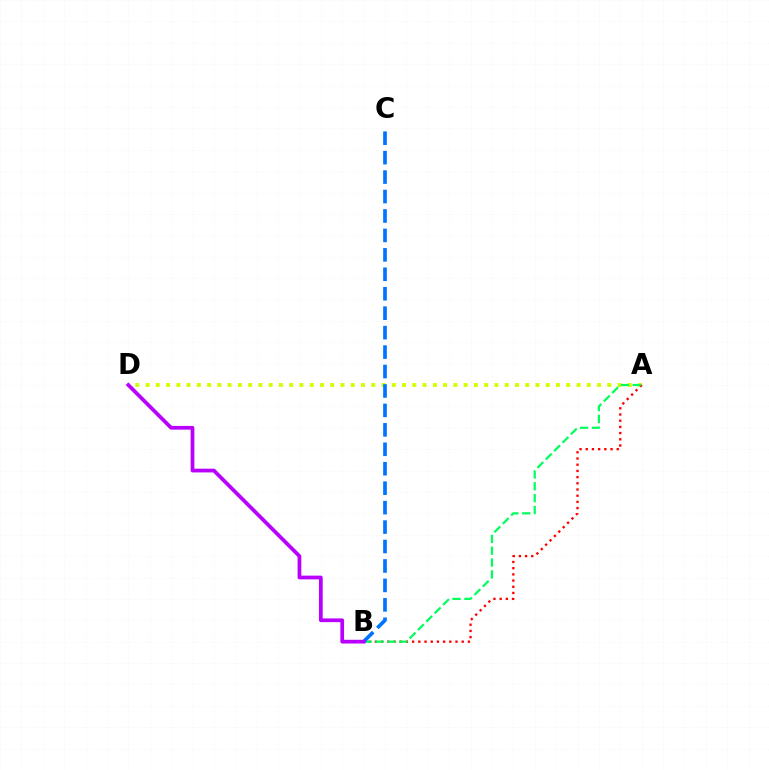{('A', 'D'): [{'color': '#d1ff00', 'line_style': 'dotted', 'thickness': 2.79}], ('A', 'B'): [{'color': '#ff0000', 'line_style': 'dotted', 'thickness': 1.68}, {'color': '#00ff5c', 'line_style': 'dashed', 'thickness': 1.61}], ('B', 'C'): [{'color': '#0074ff', 'line_style': 'dashed', 'thickness': 2.64}], ('B', 'D'): [{'color': '#b900ff', 'line_style': 'solid', 'thickness': 2.69}]}